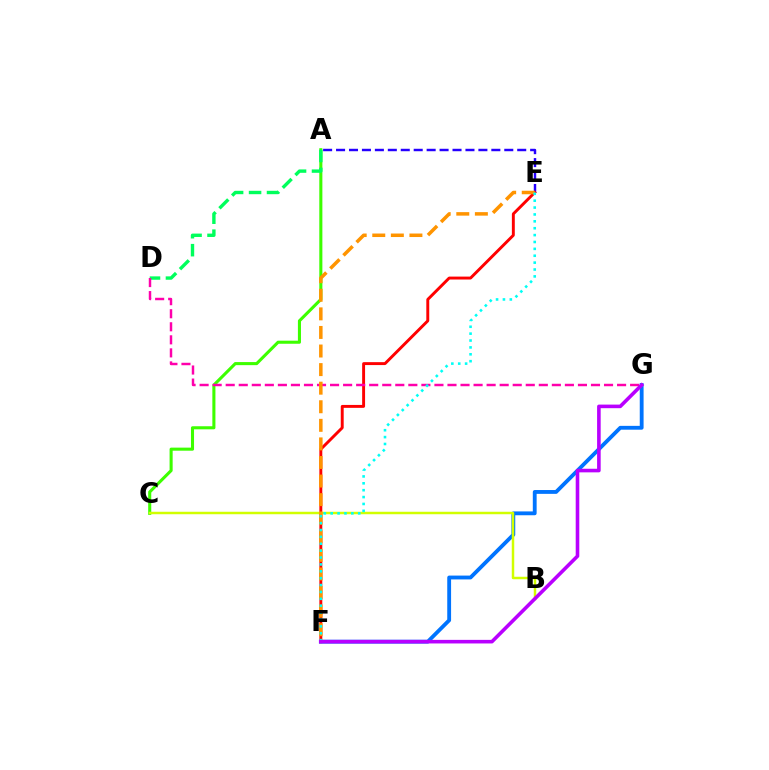{('A', 'E'): [{'color': '#2500ff', 'line_style': 'dashed', 'thickness': 1.76}], ('F', 'G'): [{'color': '#0074ff', 'line_style': 'solid', 'thickness': 2.76}, {'color': '#b900ff', 'line_style': 'solid', 'thickness': 2.59}], ('A', 'C'): [{'color': '#3dff00', 'line_style': 'solid', 'thickness': 2.21}], ('A', 'D'): [{'color': '#00ff5c', 'line_style': 'dashed', 'thickness': 2.44}], ('E', 'F'): [{'color': '#ff0000', 'line_style': 'solid', 'thickness': 2.1}, {'color': '#ff9400', 'line_style': 'dashed', 'thickness': 2.52}, {'color': '#00fff6', 'line_style': 'dotted', 'thickness': 1.87}], ('D', 'G'): [{'color': '#ff00ac', 'line_style': 'dashed', 'thickness': 1.77}], ('B', 'C'): [{'color': '#d1ff00', 'line_style': 'solid', 'thickness': 1.78}]}